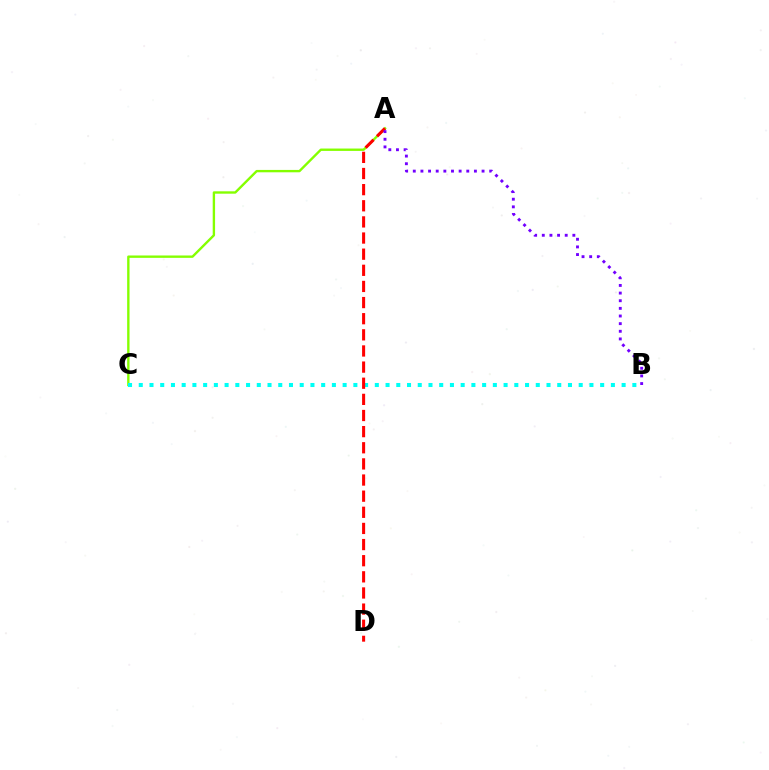{('A', 'C'): [{'color': '#84ff00', 'line_style': 'solid', 'thickness': 1.71}], ('B', 'C'): [{'color': '#00fff6', 'line_style': 'dotted', 'thickness': 2.92}], ('A', 'D'): [{'color': '#ff0000', 'line_style': 'dashed', 'thickness': 2.19}], ('A', 'B'): [{'color': '#7200ff', 'line_style': 'dotted', 'thickness': 2.08}]}